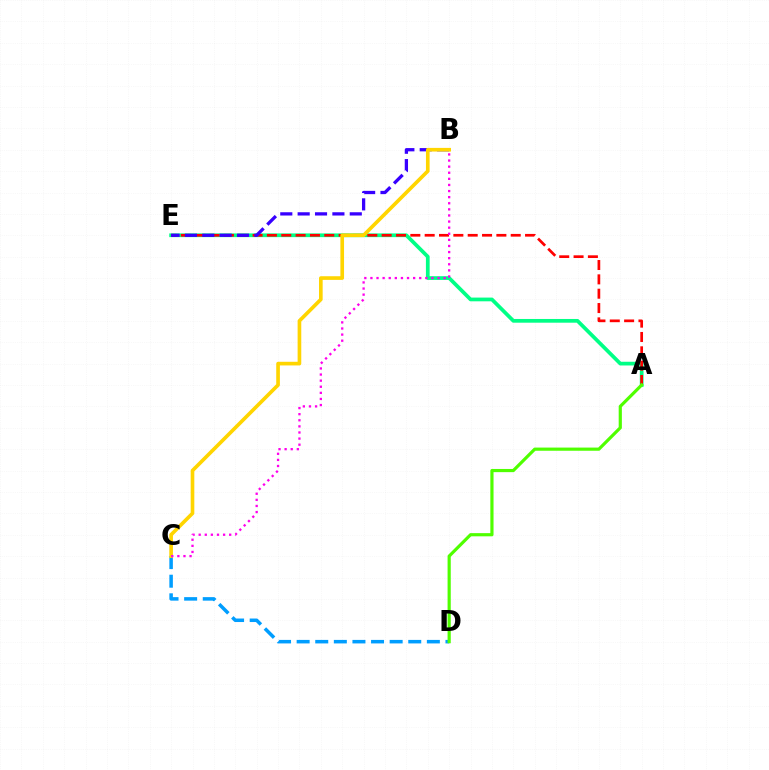{('A', 'E'): [{'color': '#00ff86', 'line_style': 'solid', 'thickness': 2.68}, {'color': '#ff0000', 'line_style': 'dashed', 'thickness': 1.95}], ('C', 'D'): [{'color': '#009eff', 'line_style': 'dashed', 'thickness': 2.53}], ('B', 'E'): [{'color': '#3700ff', 'line_style': 'dashed', 'thickness': 2.36}], ('A', 'D'): [{'color': '#4fff00', 'line_style': 'solid', 'thickness': 2.29}], ('B', 'C'): [{'color': '#ffd500', 'line_style': 'solid', 'thickness': 2.63}, {'color': '#ff00ed', 'line_style': 'dotted', 'thickness': 1.66}]}